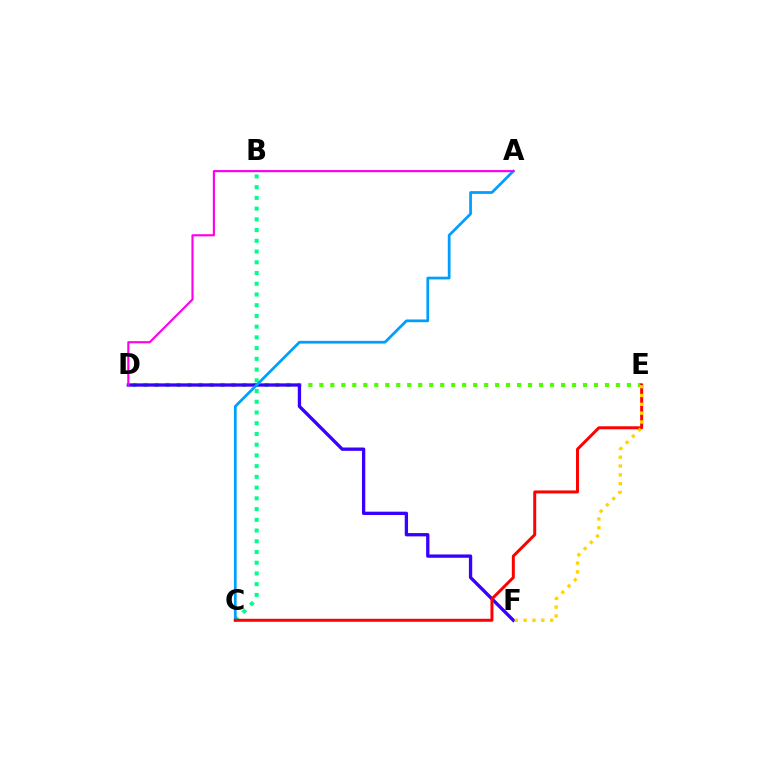{('D', 'E'): [{'color': '#4fff00', 'line_style': 'dotted', 'thickness': 2.98}], ('D', 'F'): [{'color': '#3700ff', 'line_style': 'solid', 'thickness': 2.38}], ('B', 'C'): [{'color': '#00ff86', 'line_style': 'dotted', 'thickness': 2.92}], ('A', 'C'): [{'color': '#009eff', 'line_style': 'solid', 'thickness': 1.97}], ('A', 'D'): [{'color': '#ff00ed', 'line_style': 'solid', 'thickness': 1.55}], ('C', 'E'): [{'color': '#ff0000', 'line_style': 'solid', 'thickness': 2.15}], ('E', 'F'): [{'color': '#ffd500', 'line_style': 'dotted', 'thickness': 2.4}]}